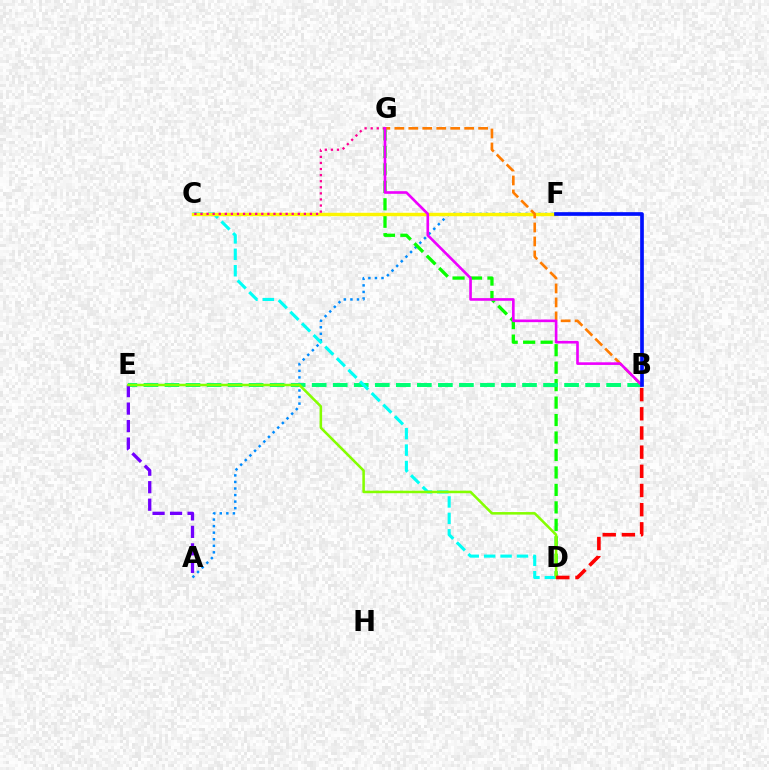{('A', 'F'): [{'color': '#008cff', 'line_style': 'dotted', 'thickness': 1.78}], ('D', 'G'): [{'color': '#08ff00', 'line_style': 'dashed', 'thickness': 2.37}], ('B', 'E'): [{'color': '#00ff74', 'line_style': 'dashed', 'thickness': 2.86}], ('C', 'D'): [{'color': '#00fff6', 'line_style': 'dashed', 'thickness': 2.23}], ('C', 'F'): [{'color': '#fcf500', 'line_style': 'solid', 'thickness': 2.46}], ('B', 'G'): [{'color': '#ff7c00', 'line_style': 'dashed', 'thickness': 1.9}, {'color': '#ee00ff', 'line_style': 'solid', 'thickness': 1.9}], ('C', 'G'): [{'color': '#ff0094', 'line_style': 'dotted', 'thickness': 1.65}], ('A', 'E'): [{'color': '#7200ff', 'line_style': 'dashed', 'thickness': 2.38}], ('B', 'F'): [{'color': '#0010ff', 'line_style': 'solid', 'thickness': 2.65}], ('D', 'E'): [{'color': '#84ff00', 'line_style': 'solid', 'thickness': 1.83}], ('B', 'D'): [{'color': '#ff0000', 'line_style': 'dashed', 'thickness': 2.6}]}